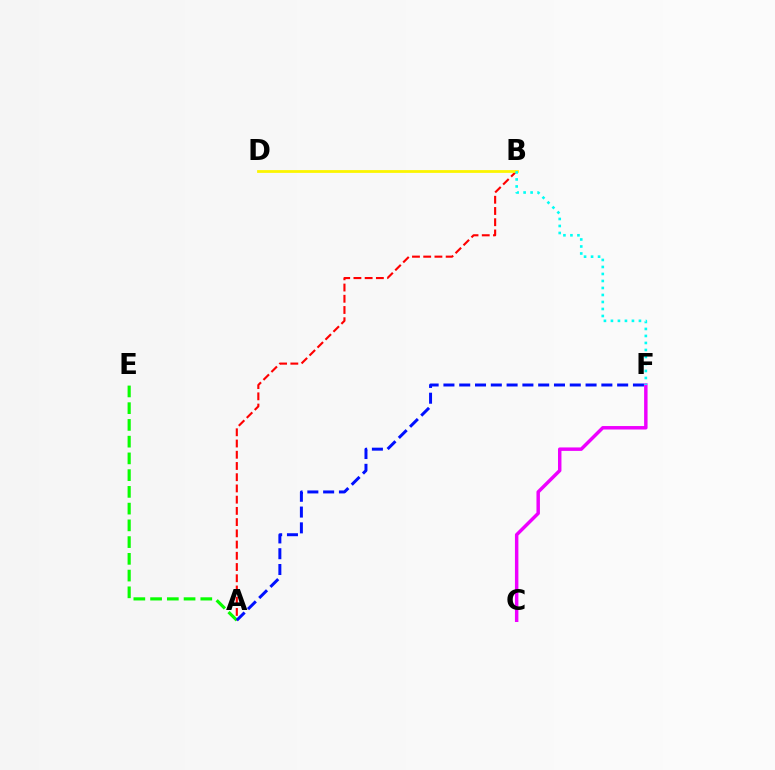{('A', 'B'): [{'color': '#ff0000', 'line_style': 'dashed', 'thickness': 1.53}], ('B', 'D'): [{'color': '#fcf500', 'line_style': 'solid', 'thickness': 2.0}], ('C', 'F'): [{'color': '#ee00ff', 'line_style': 'solid', 'thickness': 2.49}], ('A', 'E'): [{'color': '#08ff00', 'line_style': 'dashed', 'thickness': 2.27}], ('A', 'F'): [{'color': '#0010ff', 'line_style': 'dashed', 'thickness': 2.15}], ('B', 'F'): [{'color': '#00fff6', 'line_style': 'dotted', 'thickness': 1.9}]}